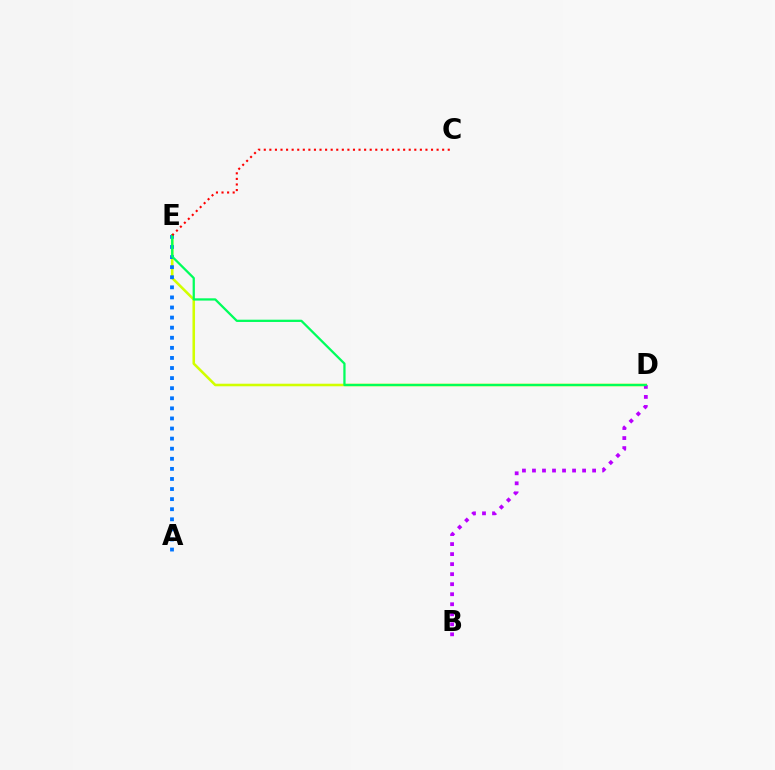{('D', 'E'): [{'color': '#d1ff00', 'line_style': 'solid', 'thickness': 1.84}, {'color': '#00ff5c', 'line_style': 'solid', 'thickness': 1.63}], ('A', 'E'): [{'color': '#0074ff', 'line_style': 'dotted', 'thickness': 2.74}], ('B', 'D'): [{'color': '#b900ff', 'line_style': 'dotted', 'thickness': 2.72}], ('C', 'E'): [{'color': '#ff0000', 'line_style': 'dotted', 'thickness': 1.51}]}